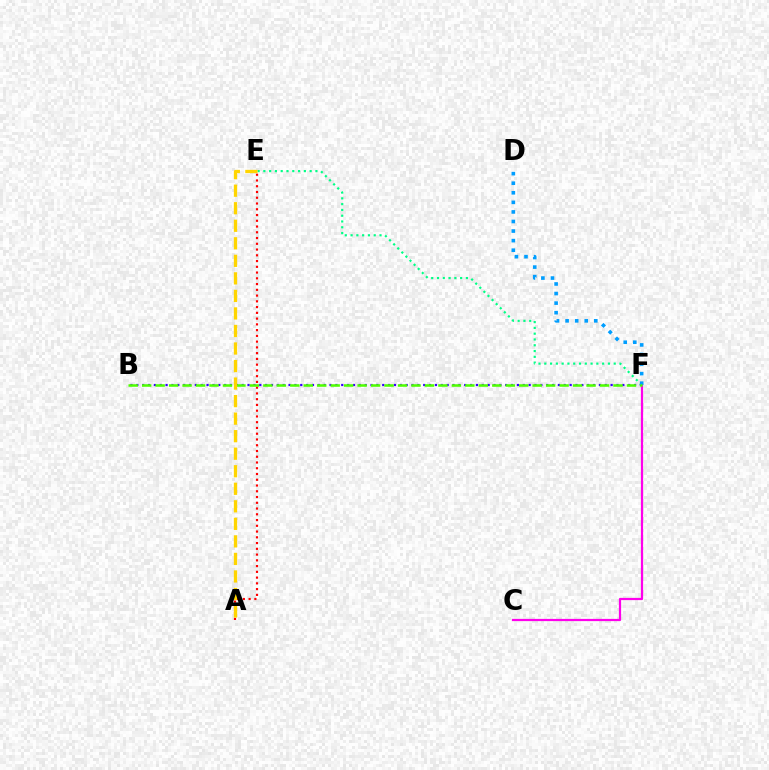{('B', 'F'): [{'color': '#3700ff', 'line_style': 'dotted', 'thickness': 1.59}, {'color': '#4fff00', 'line_style': 'dashed', 'thickness': 1.83}], ('C', 'F'): [{'color': '#ff00ed', 'line_style': 'solid', 'thickness': 1.6}], ('E', 'F'): [{'color': '#00ff86', 'line_style': 'dotted', 'thickness': 1.57}], ('A', 'E'): [{'color': '#ff0000', 'line_style': 'dotted', 'thickness': 1.56}, {'color': '#ffd500', 'line_style': 'dashed', 'thickness': 2.38}], ('D', 'F'): [{'color': '#009eff', 'line_style': 'dotted', 'thickness': 2.6}]}